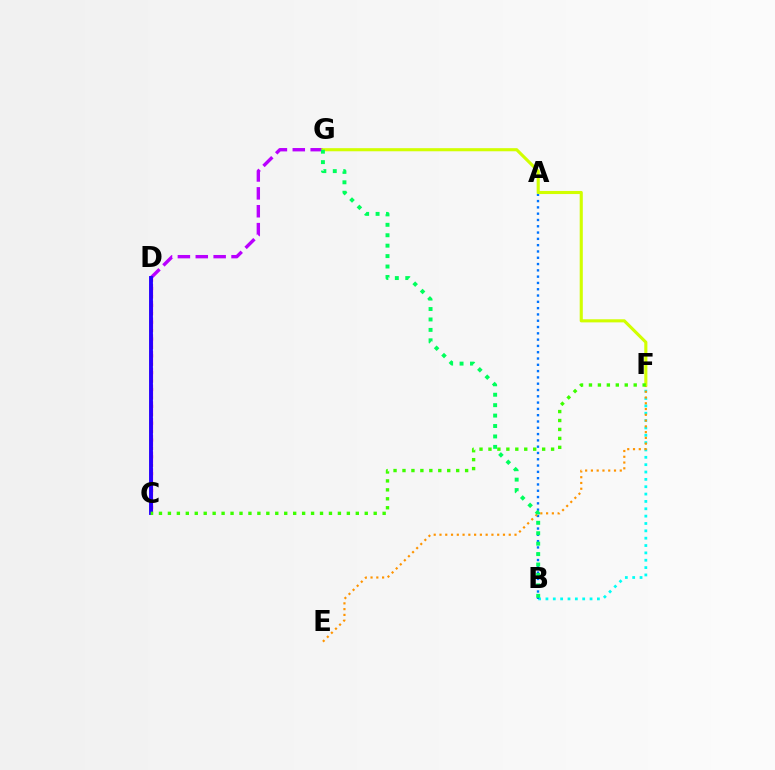{('C', 'D'): [{'color': '#ff0000', 'line_style': 'dotted', 'thickness': 2.29}, {'color': '#ff00ac', 'line_style': 'dashed', 'thickness': 2.28}, {'color': '#2500ff', 'line_style': 'solid', 'thickness': 2.8}], ('B', 'F'): [{'color': '#00fff6', 'line_style': 'dotted', 'thickness': 2.0}], ('A', 'B'): [{'color': '#0074ff', 'line_style': 'dotted', 'thickness': 1.71}], ('D', 'G'): [{'color': '#b900ff', 'line_style': 'dashed', 'thickness': 2.43}], ('E', 'F'): [{'color': '#ff9400', 'line_style': 'dotted', 'thickness': 1.57}], ('F', 'G'): [{'color': '#d1ff00', 'line_style': 'solid', 'thickness': 2.23}], ('B', 'G'): [{'color': '#00ff5c', 'line_style': 'dotted', 'thickness': 2.83}], ('C', 'F'): [{'color': '#3dff00', 'line_style': 'dotted', 'thickness': 2.43}]}